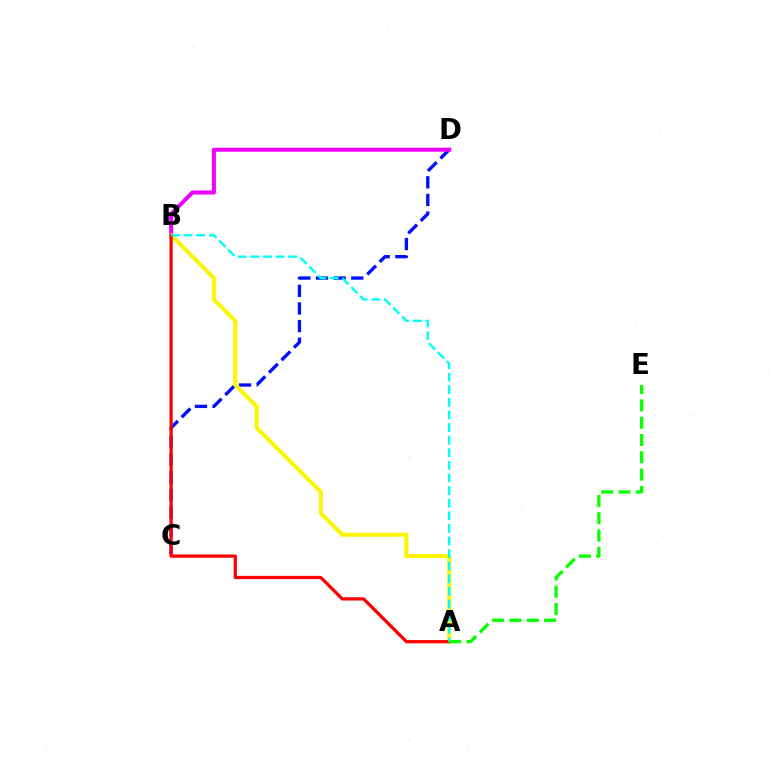{('C', 'D'): [{'color': '#0010ff', 'line_style': 'dashed', 'thickness': 2.4}], ('B', 'D'): [{'color': '#ee00ff', 'line_style': 'solid', 'thickness': 2.9}], ('A', 'B'): [{'color': '#fcf500', 'line_style': 'solid', 'thickness': 2.9}, {'color': '#ff0000', 'line_style': 'solid', 'thickness': 2.35}, {'color': '#00fff6', 'line_style': 'dashed', 'thickness': 1.71}], ('A', 'E'): [{'color': '#08ff00', 'line_style': 'dashed', 'thickness': 2.35}]}